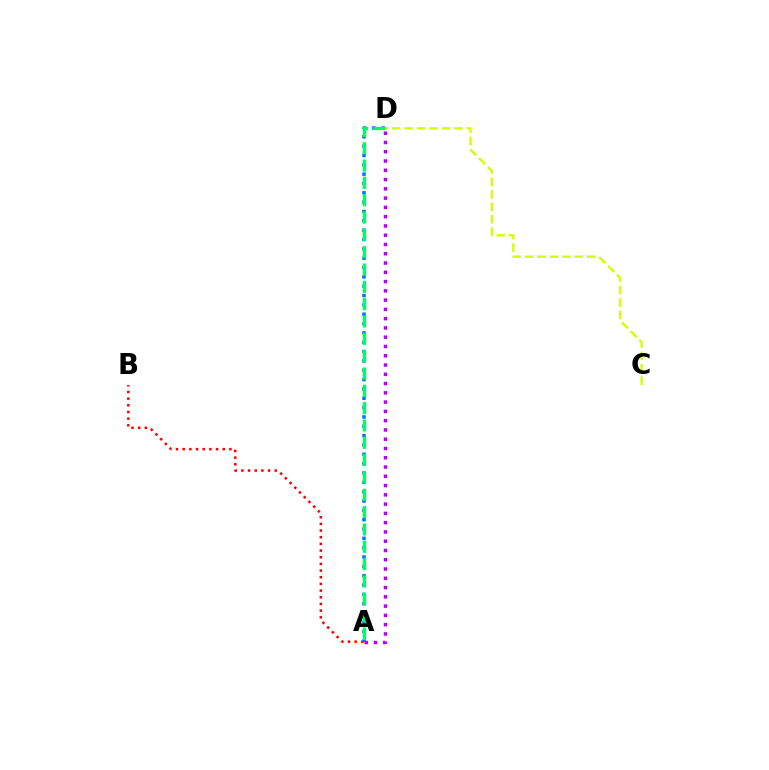{('A', 'B'): [{'color': '#ff0000', 'line_style': 'dotted', 'thickness': 1.81}], ('C', 'D'): [{'color': '#d1ff00', 'line_style': 'dashed', 'thickness': 1.69}], ('A', 'D'): [{'color': '#b900ff', 'line_style': 'dotted', 'thickness': 2.52}, {'color': '#0074ff', 'line_style': 'dotted', 'thickness': 2.54}, {'color': '#00ff5c', 'line_style': 'dashed', 'thickness': 2.35}]}